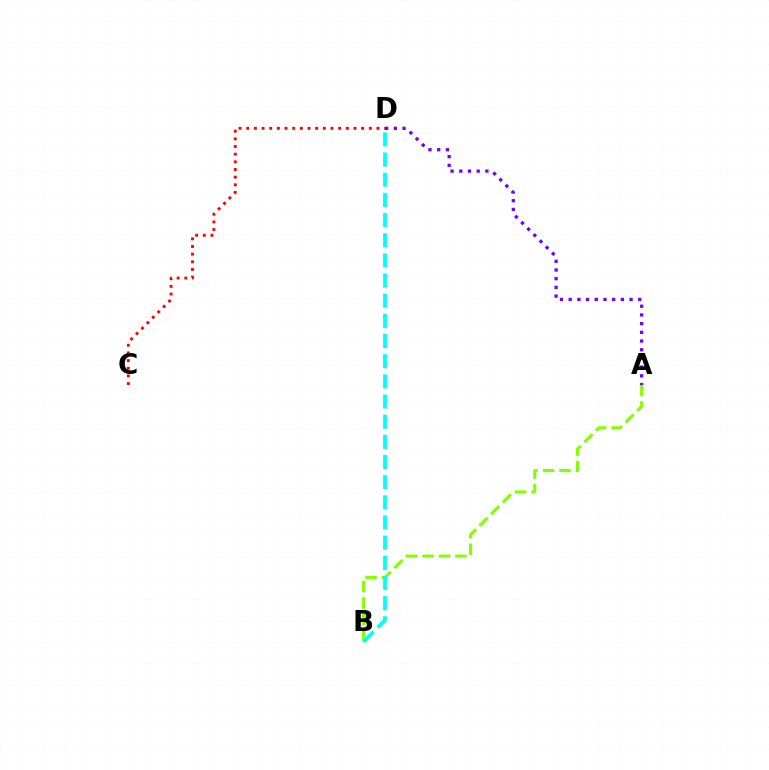{('A', 'B'): [{'color': '#84ff00', 'line_style': 'dashed', 'thickness': 2.24}], ('A', 'D'): [{'color': '#7200ff', 'line_style': 'dotted', 'thickness': 2.36}], ('B', 'D'): [{'color': '#00fff6', 'line_style': 'dashed', 'thickness': 2.74}], ('C', 'D'): [{'color': '#ff0000', 'line_style': 'dotted', 'thickness': 2.08}]}